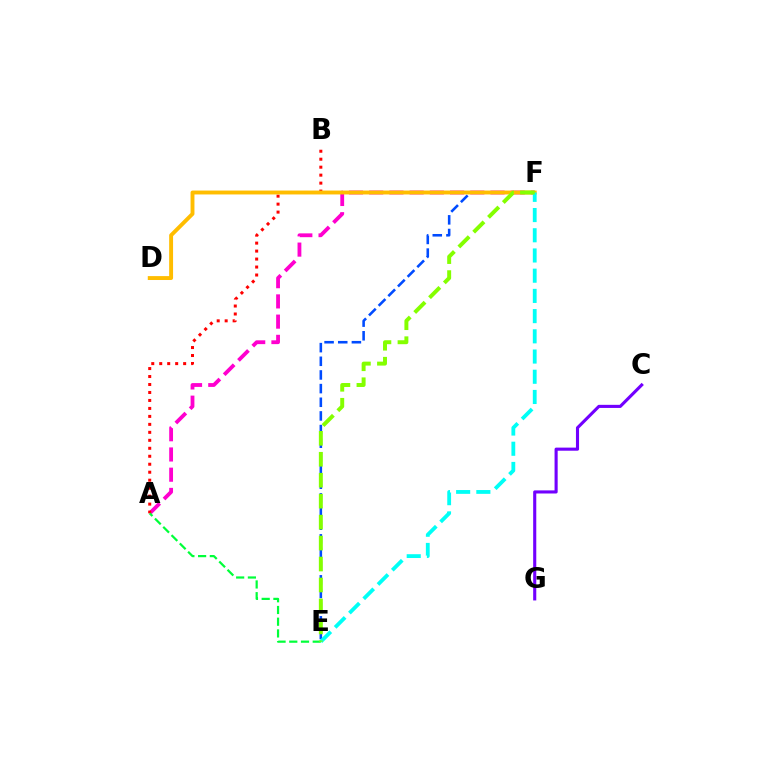{('A', 'F'): [{'color': '#ff00cf', 'line_style': 'dashed', 'thickness': 2.75}], ('E', 'F'): [{'color': '#004bff', 'line_style': 'dashed', 'thickness': 1.86}, {'color': '#00fff6', 'line_style': 'dashed', 'thickness': 2.75}, {'color': '#84ff00', 'line_style': 'dashed', 'thickness': 2.85}], ('A', 'B'): [{'color': '#ff0000', 'line_style': 'dotted', 'thickness': 2.17}], ('D', 'F'): [{'color': '#ffbd00', 'line_style': 'solid', 'thickness': 2.81}], ('A', 'E'): [{'color': '#00ff39', 'line_style': 'dashed', 'thickness': 1.59}], ('C', 'G'): [{'color': '#7200ff', 'line_style': 'solid', 'thickness': 2.24}]}